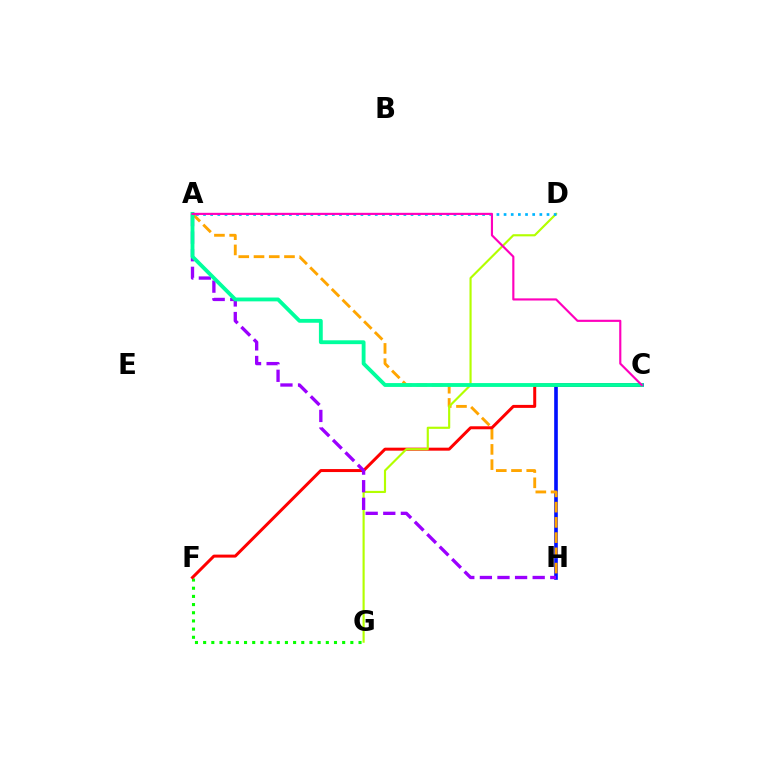{('C', 'H'): [{'color': '#0010ff', 'line_style': 'solid', 'thickness': 2.62}], ('A', 'H'): [{'color': '#ffa500', 'line_style': 'dashed', 'thickness': 2.07}, {'color': '#9b00ff', 'line_style': 'dashed', 'thickness': 2.39}], ('F', 'G'): [{'color': '#08ff00', 'line_style': 'dotted', 'thickness': 2.22}], ('C', 'F'): [{'color': '#ff0000', 'line_style': 'solid', 'thickness': 2.15}], ('D', 'G'): [{'color': '#b3ff00', 'line_style': 'solid', 'thickness': 1.55}], ('A', 'D'): [{'color': '#00b5ff', 'line_style': 'dotted', 'thickness': 1.94}], ('A', 'C'): [{'color': '#00ff9d', 'line_style': 'solid', 'thickness': 2.77}, {'color': '#ff00bd', 'line_style': 'solid', 'thickness': 1.55}]}